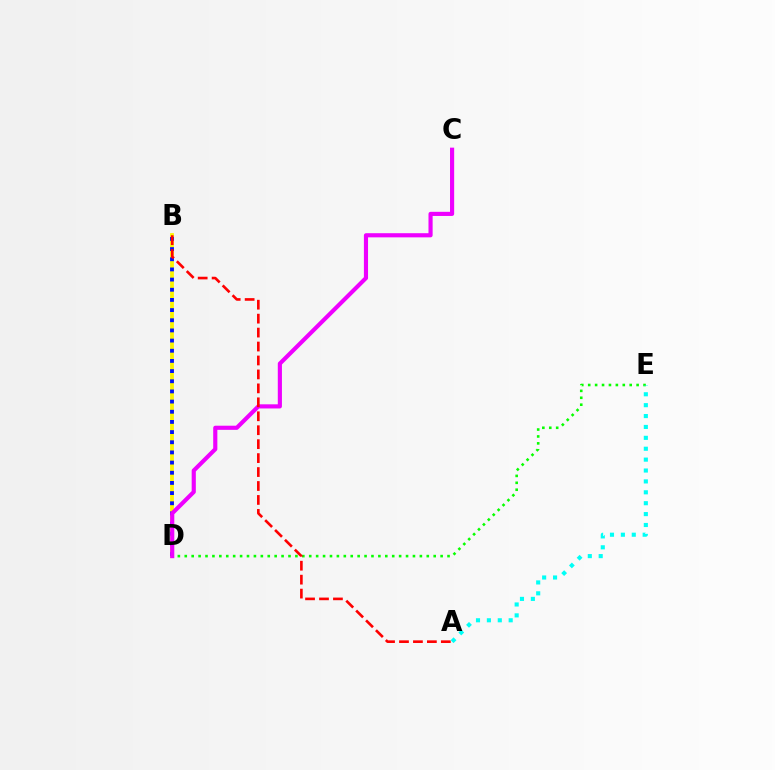{('D', 'E'): [{'color': '#08ff00', 'line_style': 'dotted', 'thickness': 1.88}], ('B', 'D'): [{'color': '#fcf500', 'line_style': 'solid', 'thickness': 2.72}, {'color': '#0010ff', 'line_style': 'dotted', 'thickness': 2.76}], ('C', 'D'): [{'color': '#ee00ff', 'line_style': 'solid', 'thickness': 2.98}], ('A', 'B'): [{'color': '#ff0000', 'line_style': 'dashed', 'thickness': 1.89}], ('A', 'E'): [{'color': '#00fff6', 'line_style': 'dotted', 'thickness': 2.96}]}